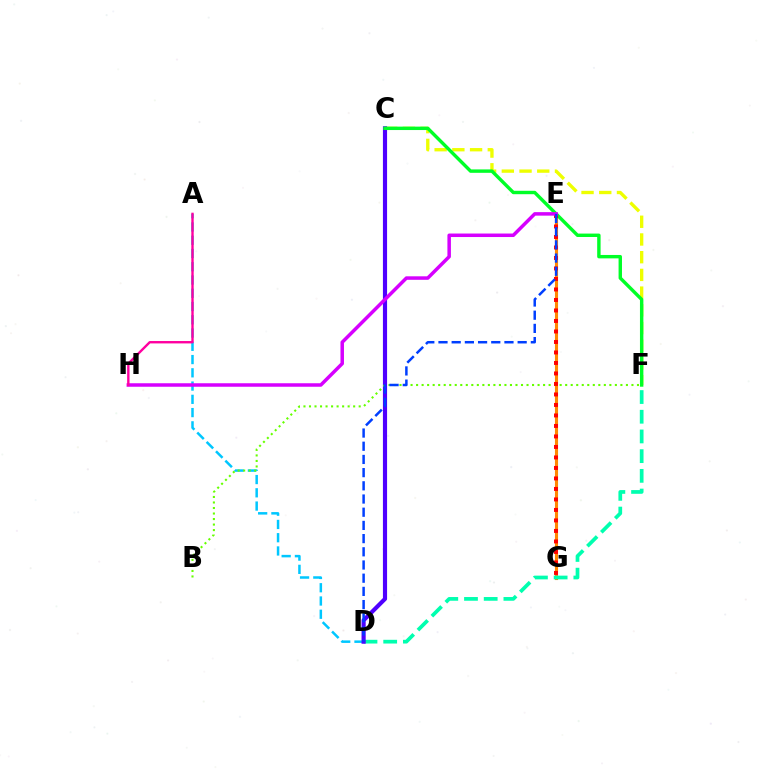{('A', 'D'): [{'color': '#00c7ff', 'line_style': 'dashed', 'thickness': 1.8}], ('E', 'G'): [{'color': '#ff8800', 'line_style': 'solid', 'thickness': 2.23}, {'color': '#ff0000', 'line_style': 'dotted', 'thickness': 2.85}], ('C', 'F'): [{'color': '#eeff00', 'line_style': 'dashed', 'thickness': 2.41}, {'color': '#00ff27', 'line_style': 'solid', 'thickness': 2.45}], ('D', 'F'): [{'color': '#00ffaf', 'line_style': 'dashed', 'thickness': 2.68}], ('C', 'D'): [{'color': '#4f00ff', 'line_style': 'solid', 'thickness': 2.99}], ('B', 'F'): [{'color': '#66ff00', 'line_style': 'dotted', 'thickness': 1.5}], ('E', 'H'): [{'color': '#d600ff', 'line_style': 'solid', 'thickness': 2.52}], ('A', 'H'): [{'color': '#ff00a0', 'line_style': 'solid', 'thickness': 1.72}], ('D', 'E'): [{'color': '#003fff', 'line_style': 'dashed', 'thickness': 1.79}]}